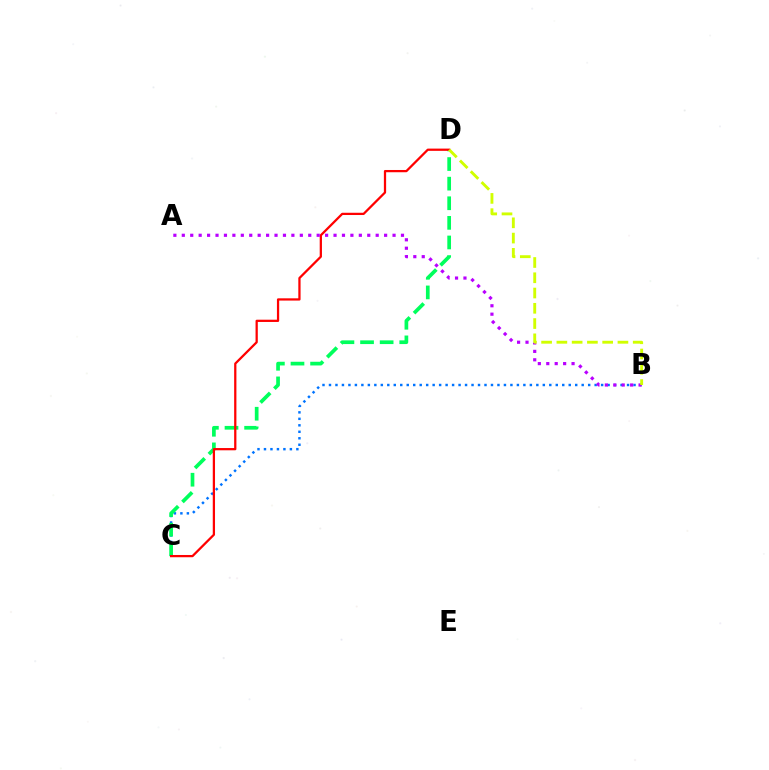{('B', 'C'): [{'color': '#0074ff', 'line_style': 'dotted', 'thickness': 1.76}], ('C', 'D'): [{'color': '#00ff5c', 'line_style': 'dashed', 'thickness': 2.66}, {'color': '#ff0000', 'line_style': 'solid', 'thickness': 1.62}], ('A', 'B'): [{'color': '#b900ff', 'line_style': 'dotted', 'thickness': 2.29}], ('B', 'D'): [{'color': '#d1ff00', 'line_style': 'dashed', 'thickness': 2.07}]}